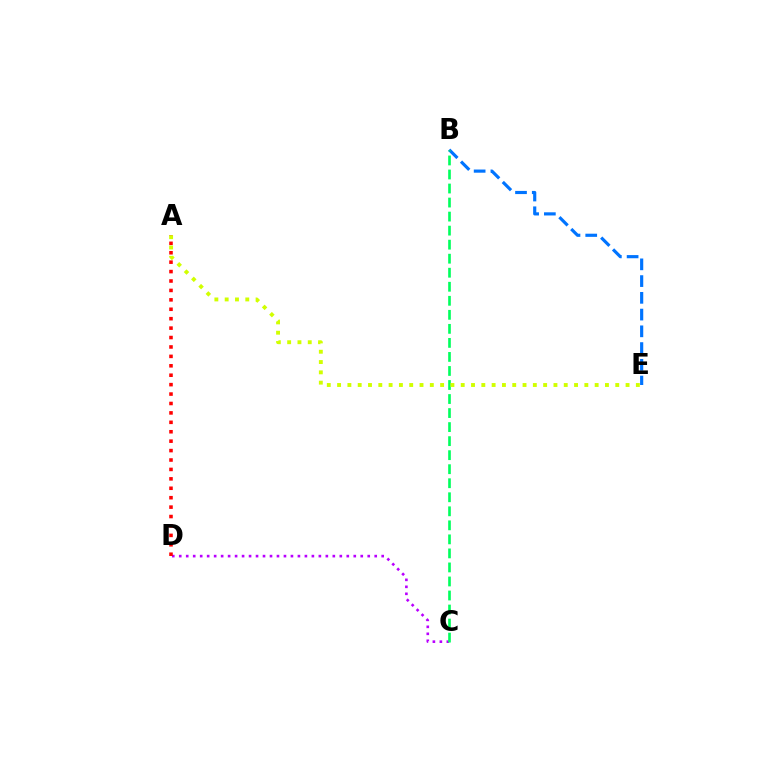{('B', 'E'): [{'color': '#0074ff', 'line_style': 'dashed', 'thickness': 2.27}], ('C', 'D'): [{'color': '#b900ff', 'line_style': 'dotted', 'thickness': 1.9}], ('B', 'C'): [{'color': '#00ff5c', 'line_style': 'dashed', 'thickness': 1.91}], ('A', 'D'): [{'color': '#ff0000', 'line_style': 'dotted', 'thickness': 2.56}], ('A', 'E'): [{'color': '#d1ff00', 'line_style': 'dotted', 'thickness': 2.8}]}